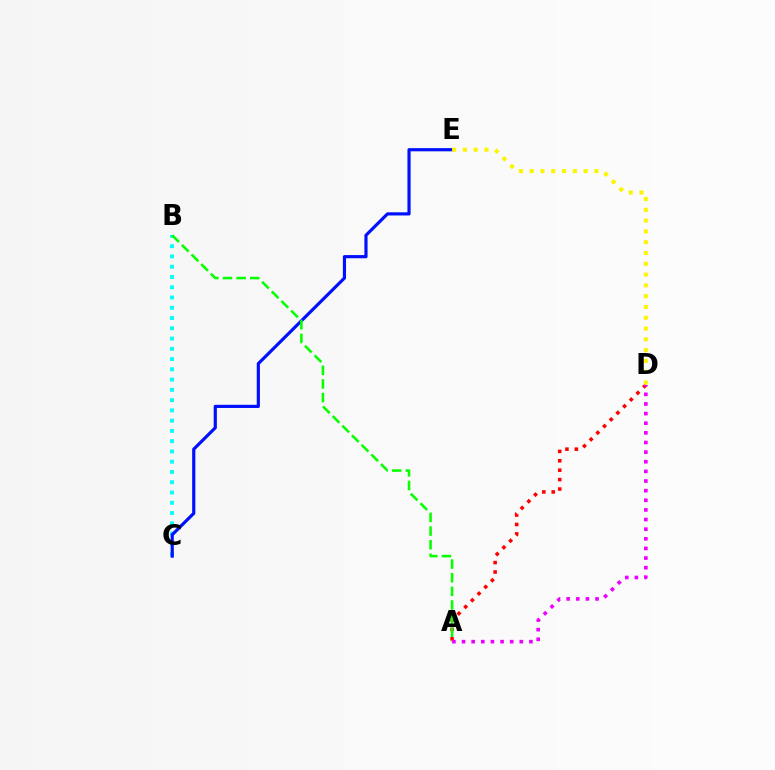{('B', 'C'): [{'color': '#00fff6', 'line_style': 'dotted', 'thickness': 2.79}], ('C', 'E'): [{'color': '#0010ff', 'line_style': 'solid', 'thickness': 2.29}], ('A', 'D'): [{'color': '#ff0000', 'line_style': 'dotted', 'thickness': 2.56}, {'color': '#ee00ff', 'line_style': 'dotted', 'thickness': 2.62}], ('A', 'B'): [{'color': '#08ff00', 'line_style': 'dashed', 'thickness': 1.85}], ('D', 'E'): [{'color': '#fcf500', 'line_style': 'dotted', 'thickness': 2.93}]}